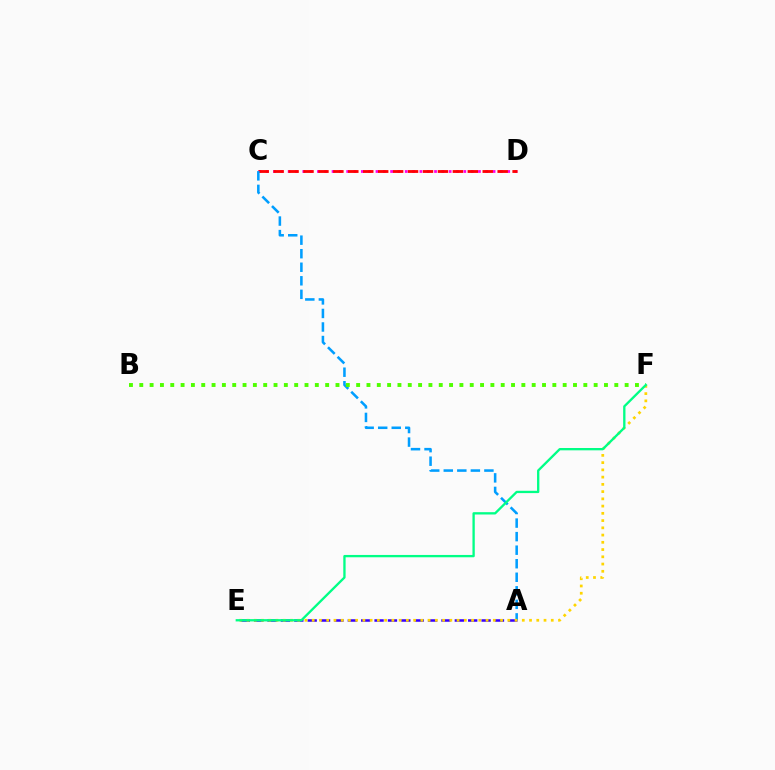{('A', 'E'): [{'color': '#3700ff', 'line_style': 'dashed', 'thickness': 1.82}], ('C', 'D'): [{'color': '#ff00ed', 'line_style': 'dotted', 'thickness': 1.99}, {'color': '#ff0000', 'line_style': 'dashed', 'thickness': 2.03}], ('A', 'C'): [{'color': '#009eff', 'line_style': 'dashed', 'thickness': 1.84}], ('B', 'F'): [{'color': '#4fff00', 'line_style': 'dotted', 'thickness': 2.81}], ('E', 'F'): [{'color': '#ffd500', 'line_style': 'dotted', 'thickness': 1.97}, {'color': '#00ff86', 'line_style': 'solid', 'thickness': 1.67}]}